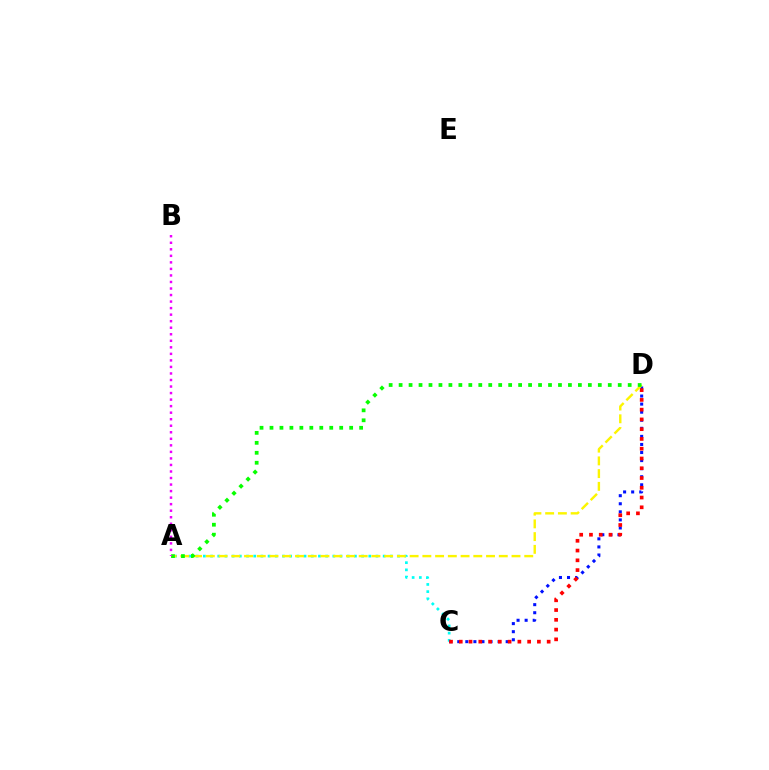{('A', 'C'): [{'color': '#00fff6', 'line_style': 'dotted', 'thickness': 1.95}], ('C', 'D'): [{'color': '#0010ff', 'line_style': 'dotted', 'thickness': 2.19}, {'color': '#ff0000', 'line_style': 'dotted', 'thickness': 2.65}], ('A', 'D'): [{'color': '#fcf500', 'line_style': 'dashed', 'thickness': 1.73}, {'color': '#08ff00', 'line_style': 'dotted', 'thickness': 2.71}], ('A', 'B'): [{'color': '#ee00ff', 'line_style': 'dotted', 'thickness': 1.78}]}